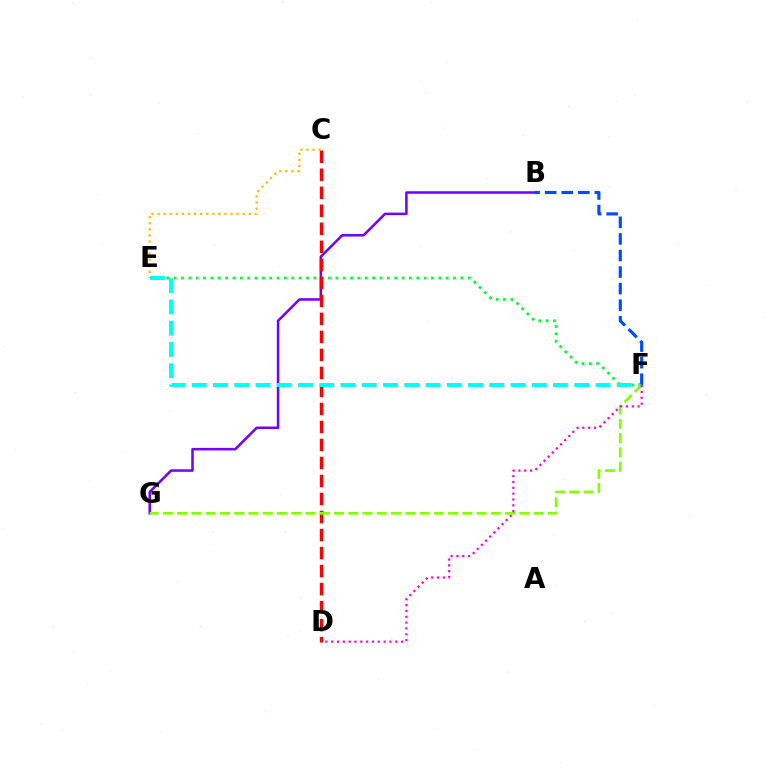{('B', 'G'): [{'color': '#7200ff', 'line_style': 'solid', 'thickness': 1.82}], ('E', 'F'): [{'color': '#00ff39', 'line_style': 'dotted', 'thickness': 2.0}, {'color': '#00fff6', 'line_style': 'dashed', 'thickness': 2.89}], ('C', 'D'): [{'color': '#ff0000', 'line_style': 'dashed', 'thickness': 2.45}], ('B', 'F'): [{'color': '#004bff', 'line_style': 'dashed', 'thickness': 2.25}], ('C', 'E'): [{'color': '#ffbd00', 'line_style': 'dotted', 'thickness': 1.65}], ('F', 'G'): [{'color': '#84ff00', 'line_style': 'dashed', 'thickness': 1.94}], ('D', 'F'): [{'color': '#ff00cf', 'line_style': 'dotted', 'thickness': 1.58}]}